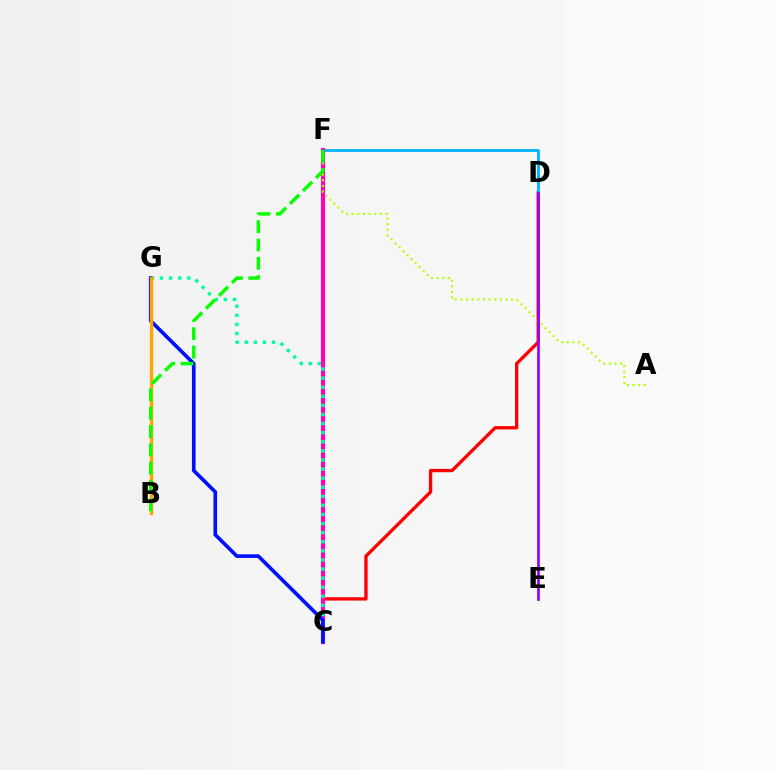{('C', 'D'): [{'color': '#ff0000', 'line_style': 'solid', 'thickness': 2.39}], ('D', 'F'): [{'color': '#00b5ff', 'line_style': 'solid', 'thickness': 2.06}], ('C', 'F'): [{'color': '#ff00bd', 'line_style': 'solid', 'thickness': 2.98}], ('C', 'G'): [{'color': '#00ff9d', 'line_style': 'dotted', 'thickness': 2.47}, {'color': '#0010ff', 'line_style': 'solid', 'thickness': 2.63}], ('A', 'F'): [{'color': '#b3ff00', 'line_style': 'dotted', 'thickness': 1.53}], ('D', 'E'): [{'color': '#9b00ff', 'line_style': 'solid', 'thickness': 1.97}], ('B', 'G'): [{'color': '#ffa500', 'line_style': 'solid', 'thickness': 2.45}], ('B', 'F'): [{'color': '#08ff00', 'line_style': 'dashed', 'thickness': 2.49}]}